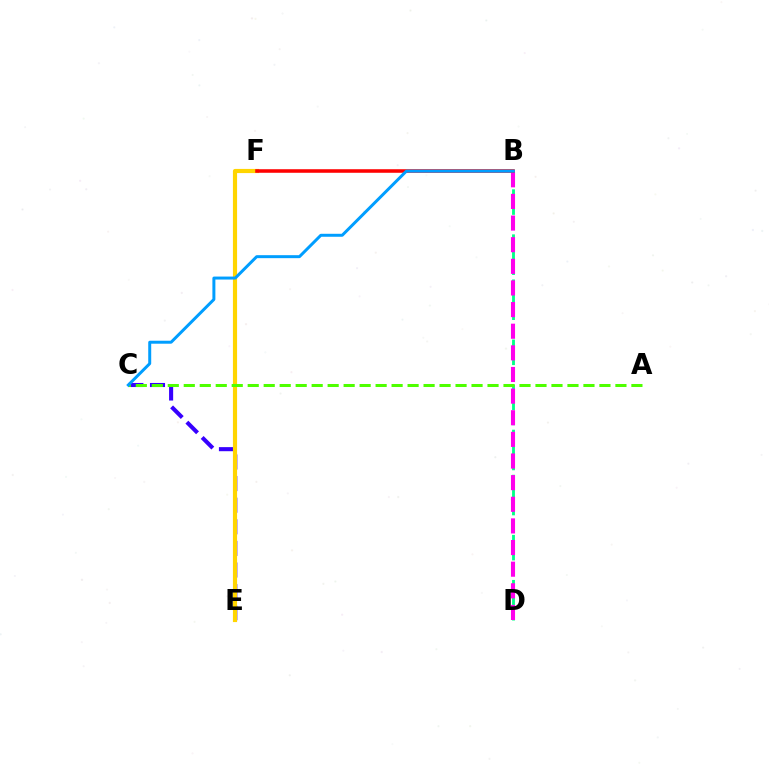{('B', 'D'): [{'color': '#00ff86', 'line_style': 'dashed', 'thickness': 2.04}, {'color': '#ff00ed', 'line_style': 'dashed', 'thickness': 2.94}], ('C', 'E'): [{'color': '#3700ff', 'line_style': 'dashed', 'thickness': 2.94}], ('E', 'F'): [{'color': '#ffd500', 'line_style': 'solid', 'thickness': 3.0}], ('A', 'C'): [{'color': '#4fff00', 'line_style': 'dashed', 'thickness': 2.17}], ('B', 'F'): [{'color': '#ff0000', 'line_style': 'solid', 'thickness': 2.56}], ('B', 'C'): [{'color': '#009eff', 'line_style': 'solid', 'thickness': 2.15}]}